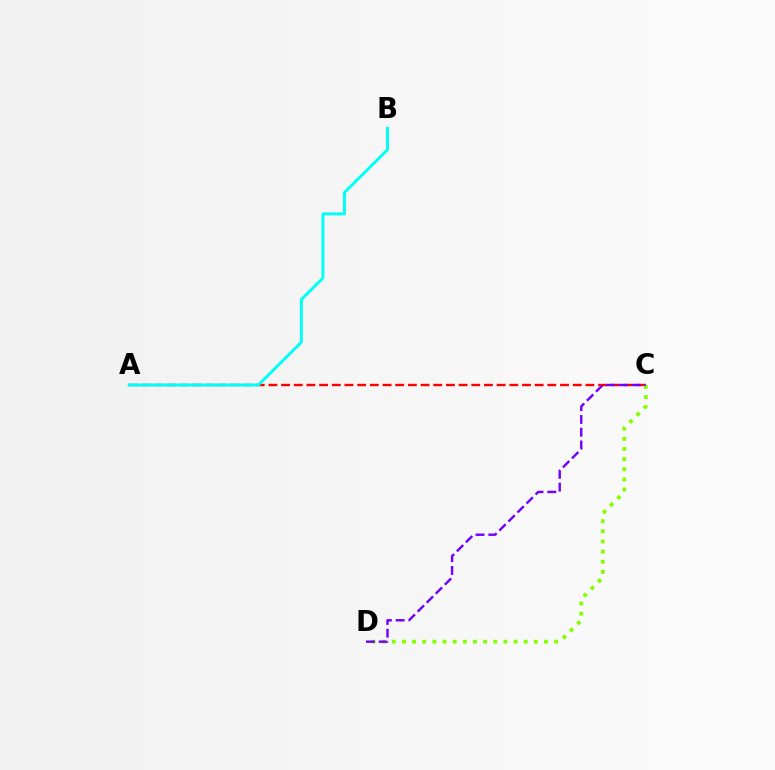{('A', 'C'): [{'color': '#ff0000', 'line_style': 'dashed', 'thickness': 1.72}], ('A', 'B'): [{'color': '#00fff6', 'line_style': 'solid', 'thickness': 2.12}], ('C', 'D'): [{'color': '#84ff00', 'line_style': 'dotted', 'thickness': 2.76}, {'color': '#7200ff', 'line_style': 'dashed', 'thickness': 1.74}]}